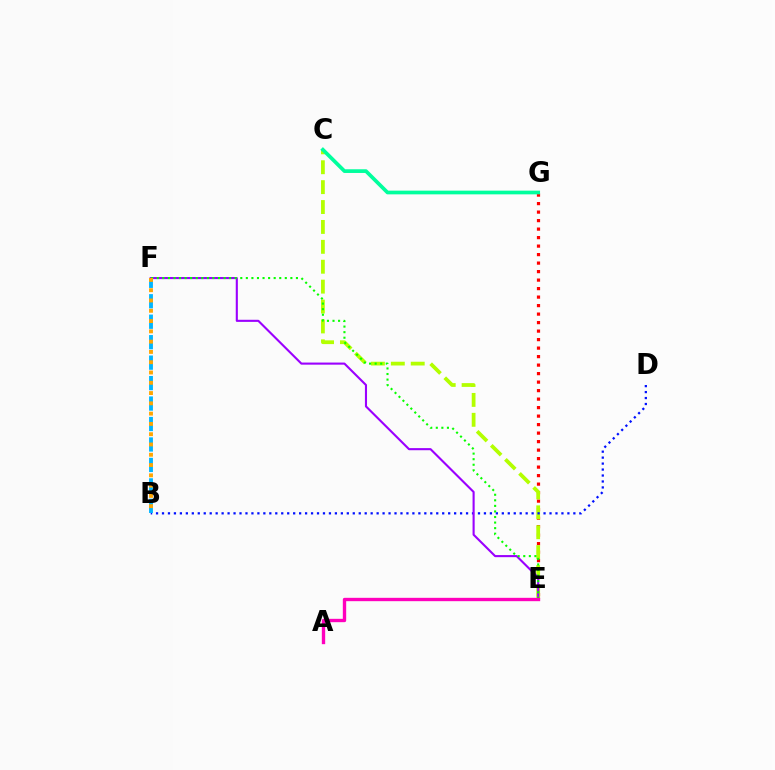{('E', 'G'): [{'color': '#ff0000', 'line_style': 'dotted', 'thickness': 2.31}], ('C', 'E'): [{'color': '#b3ff00', 'line_style': 'dashed', 'thickness': 2.7}], ('B', 'D'): [{'color': '#0010ff', 'line_style': 'dotted', 'thickness': 1.62}], ('B', 'F'): [{'color': '#00b5ff', 'line_style': 'dashed', 'thickness': 2.78}, {'color': '#ffa500', 'line_style': 'dotted', 'thickness': 2.79}], ('E', 'F'): [{'color': '#9b00ff', 'line_style': 'solid', 'thickness': 1.52}, {'color': '#08ff00', 'line_style': 'dotted', 'thickness': 1.51}], ('A', 'E'): [{'color': '#ff00bd', 'line_style': 'solid', 'thickness': 2.42}], ('C', 'G'): [{'color': '#00ff9d', 'line_style': 'solid', 'thickness': 2.67}]}